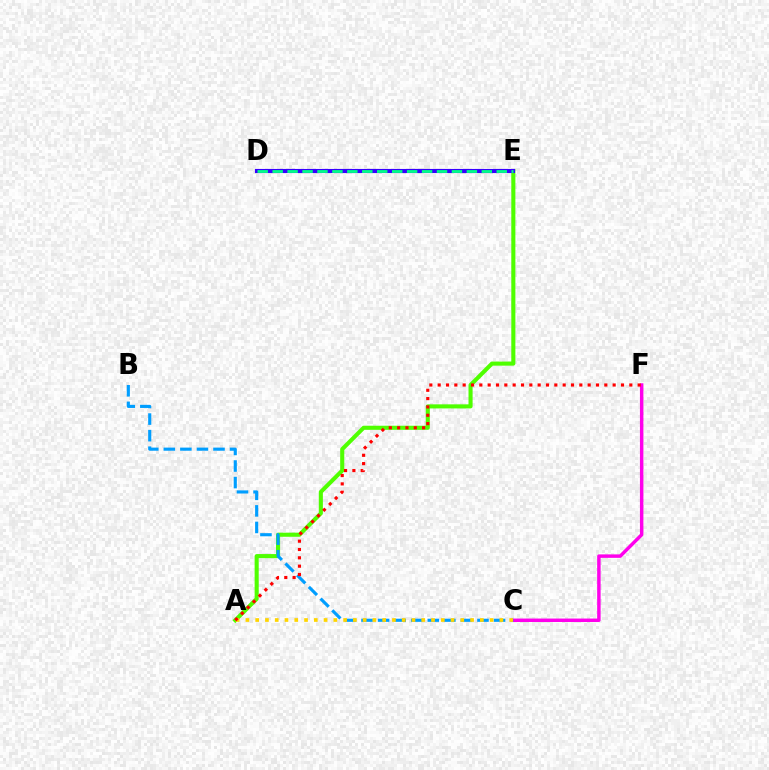{('A', 'E'): [{'color': '#4fff00', 'line_style': 'solid', 'thickness': 2.94}], ('C', 'F'): [{'color': '#ff00ed', 'line_style': 'solid', 'thickness': 2.49}], ('B', 'C'): [{'color': '#009eff', 'line_style': 'dashed', 'thickness': 2.25}], ('D', 'E'): [{'color': '#3700ff', 'line_style': 'solid', 'thickness': 2.97}, {'color': '#00ff86', 'line_style': 'dashed', 'thickness': 2.03}], ('A', 'C'): [{'color': '#ffd500', 'line_style': 'dotted', 'thickness': 2.65}], ('A', 'F'): [{'color': '#ff0000', 'line_style': 'dotted', 'thickness': 2.26}]}